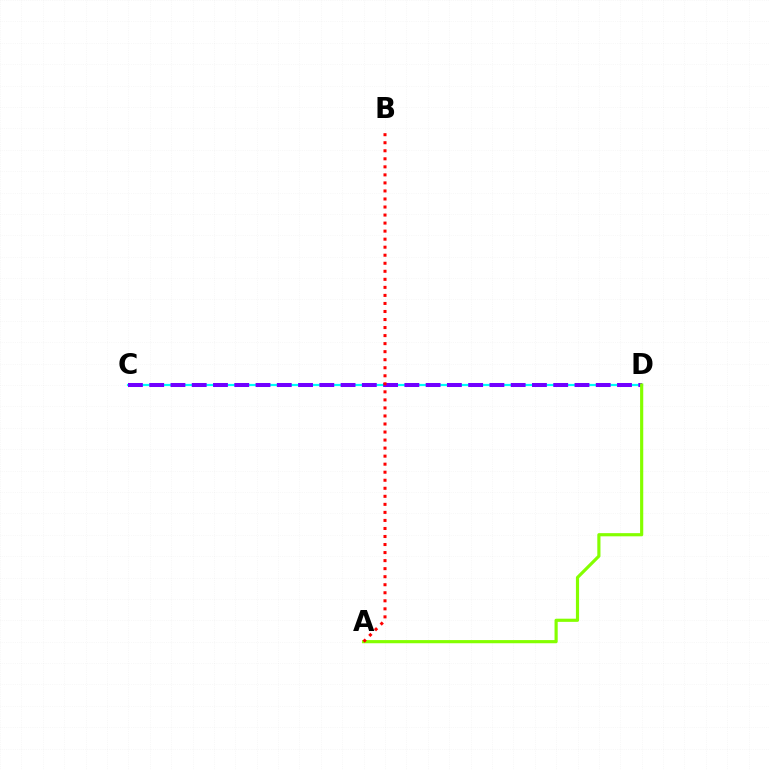{('C', 'D'): [{'color': '#00fff6', 'line_style': 'solid', 'thickness': 1.59}, {'color': '#7200ff', 'line_style': 'dashed', 'thickness': 2.89}], ('A', 'D'): [{'color': '#84ff00', 'line_style': 'solid', 'thickness': 2.28}], ('A', 'B'): [{'color': '#ff0000', 'line_style': 'dotted', 'thickness': 2.18}]}